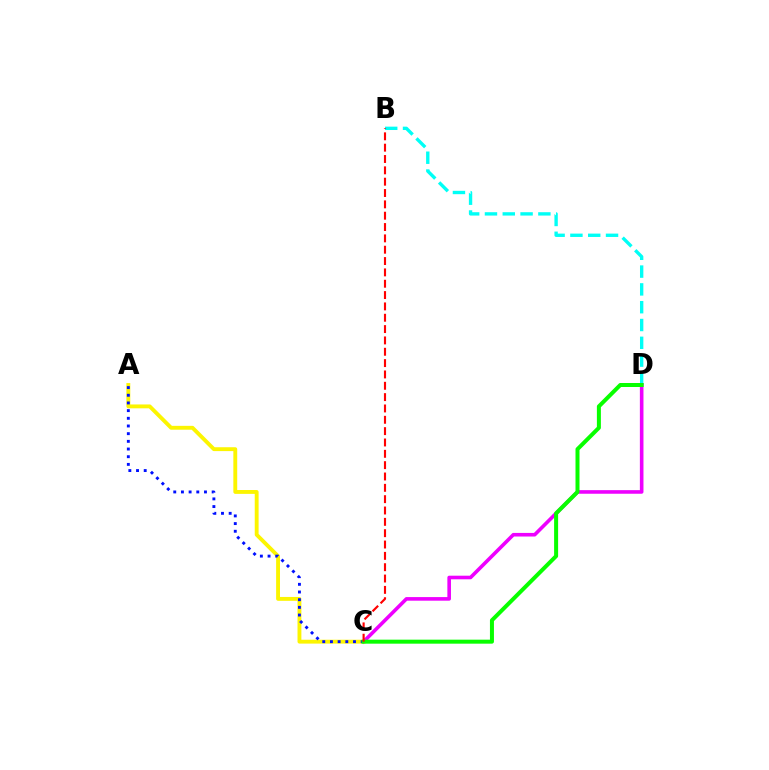{('B', 'D'): [{'color': '#00fff6', 'line_style': 'dashed', 'thickness': 2.42}], ('C', 'D'): [{'color': '#ee00ff', 'line_style': 'solid', 'thickness': 2.59}, {'color': '#08ff00', 'line_style': 'solid', 'thickness': 2.88}], ('A', 'C'): [{'color': '#fcf500', 'line_style': 'solid', 'thickness': 2.78}, {'color': '#0010ff', 'line_style': 'dotted', 'thickness': 2.09}], ('B', 'C'): [{'color': '#ff0000', 'line_style': 'dashed', 'thickness': 1.54}]}